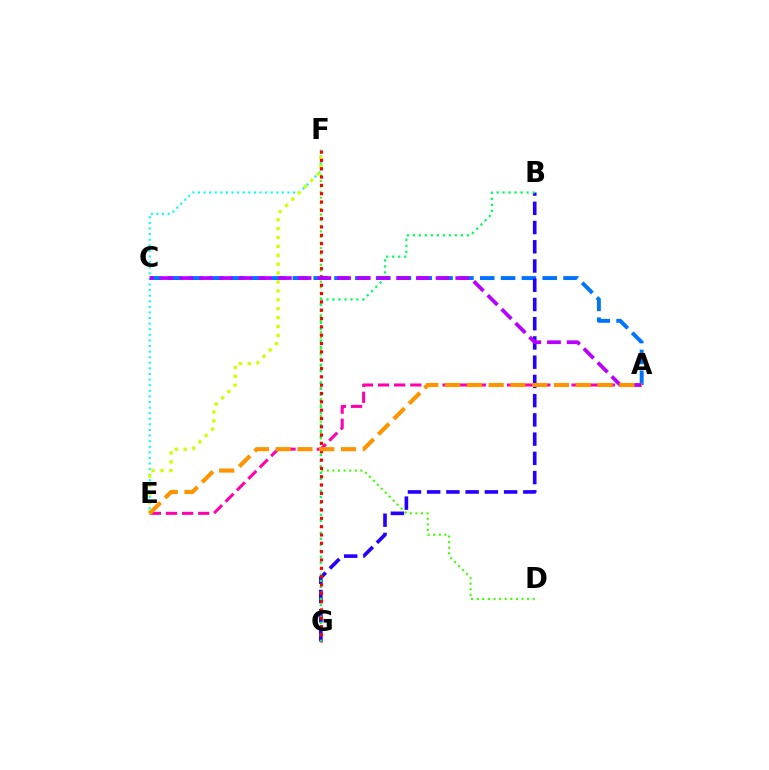{('E', 'F'): [{'color': '#00fff6', 'line_style': 'dotted', 'thickness': 1.52}, {'color': '#d1ff00', 'line_style': 'dotted', 'thickness': 2.42}], ('A', 'C'): [{'color': '#0074ff', 'line_style': 'dashed', 'thickness': 2.83}, {'color': '#b900ff', 'line_style': 'dashed', 'thickness': 2.68}], ('D', 'F'): [{'color': '#3dff00', 'line_style': 'dotted', 'thickness': 1.52}], ('A', 'E'): [{'color': '#ff00ac', 'line_style': 'dashed', 'thickness': 2.19}, {'color': '#ff9400', 'line_style': 'dashed', 'thickness': 2.96}], ('B', 'G'): [{'color': '#2500ff', 'line_style': 'dashed', 'thickness': 2.61}, {'color': '#00ff5c', 'line_style': 'dotted', 'thickness': 1.63}], ('F', 'G'): [{'color': '#ff0000', 'line_style': 'dotted', 'thickness': 2.26}]}